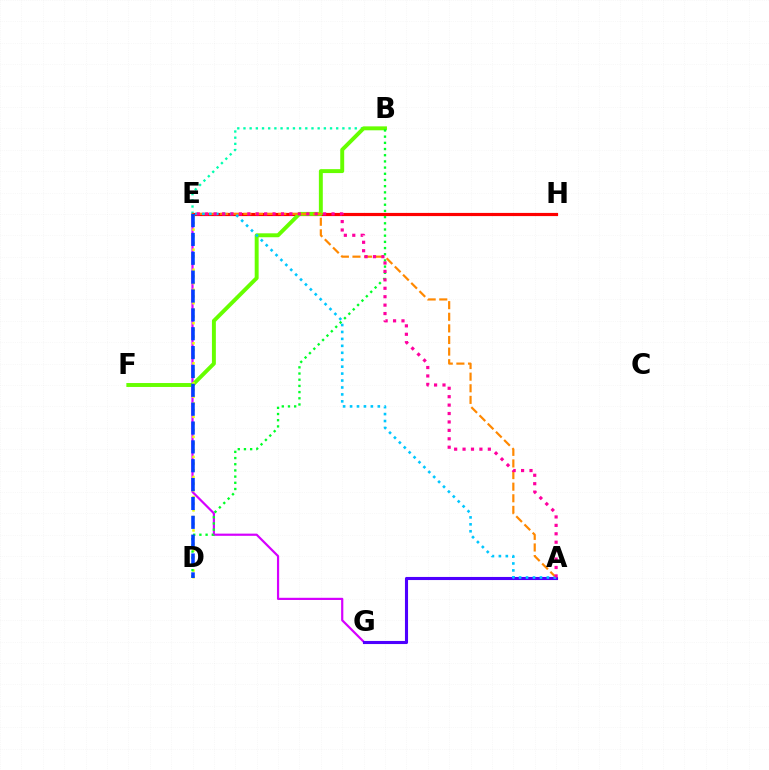{('E', 'G'): [{'color': '#d600ff', 'line_style': 'solid', 'thickness': 1.58}], ('A', 'G'): [{'color': '#4f00ff', 'line_style': 'solid', 'thickness': 2.22}], ('B', 'E'): [{'color': '#00ffaf', 'line_style': 'dotted', 'thickness': 1.68}], ('E', 'H'): [{'color': '#ff0000', 'line_style': 'solid', 'thickness': 2.28}], ('B', 'F'): [{'color': '#66ff00', 'line_style': 'solid', 'thickness': 2.83}], ('D', 'E'): [{'color': '#eeff00', 'line_style': 'dotted', 'thickness': 1.82}, {'color': '#003fff', 'line_style': 'dashed', 'thickness': 2.56}], ('B', 'D'): [{'color': '#00ff27', 'line_style': 'dotted', 'thickness': 1.68}], ('A', 'E'): [{'color': '#ff8800', 'line_style': 'dashed', 'thickness': 1.58}, {'color': '#00c7ff', 'line_style': 'dotted', 'thickness': 1.89}, {'color': '#ff00a0', 'line_style': 'dotted', 'thickness': 2.29}]}